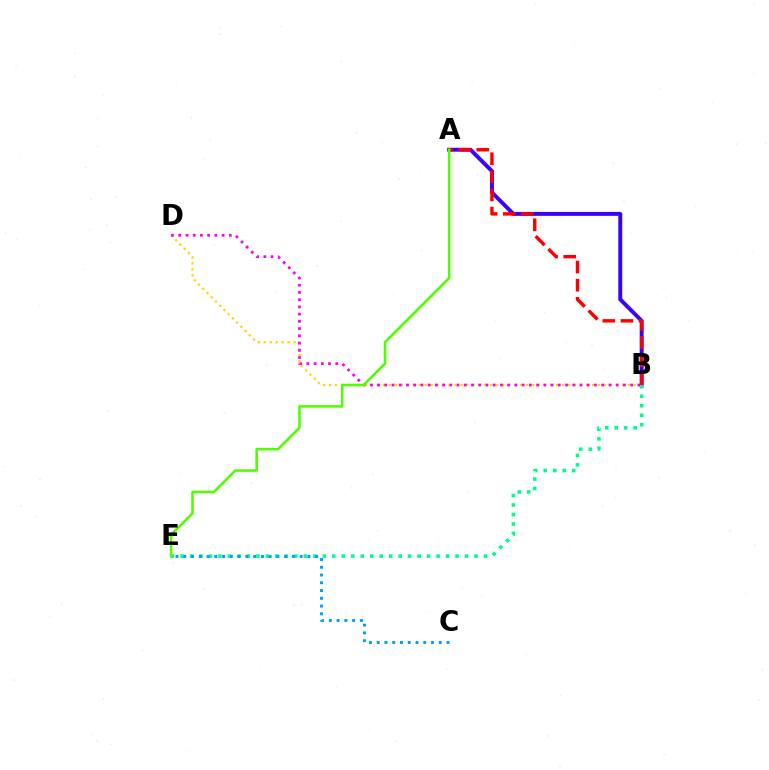{('B', 'D'): [{'color': '#ffd500', 'line_style': 'dotted', 'thickness': 1.62}, {'color': '#ff00ed', 'line_style': 'dotted', 'thickness': 1.96}], ('A', 'B'): [{'color': '#3700ff', 'line_style': 'solid', 'thickness': 2.83}, {'color': '#ff0000', 'line_style': 'dashed', 'thickness': 2.46}], ('B', 'E'): [{'color': '#00ff86', 'line_style': 'dotted', 'thickness': 2.58}], ('C', 'E'): [{'color': '#009eff', 'line_style': 'dotted', 'thickness': 2.11}], ('A', 'E'): [{'color': '#4fff00', 'line_style': 'solid', 'thickness': 1.83}]}